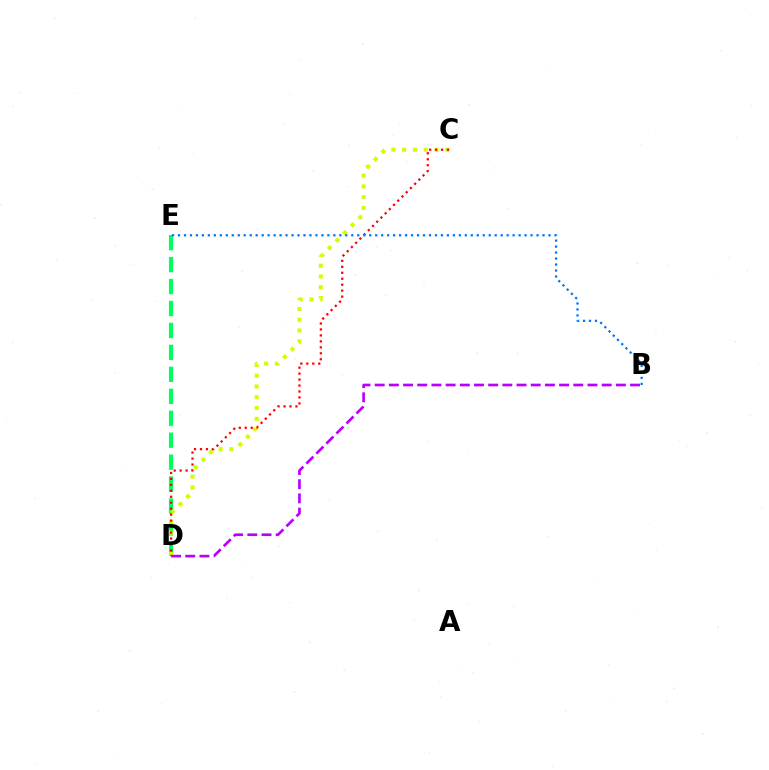{('D', 'E'): [{'color': '#00ff5c', 'line_style': 'dashed', 'thickness': 2.98}], ('C', 'D'): [{'color': '#d1ff00', 'line_style': 'dotted', 'thickness': 2.93}, {'color': '#ff0000', 'line_style': 'dotted', 'thickness': 1.62}], ('B', 'E'): [{'color': '#0074ff', 'line_style': 'dotted', 'thickness': 1.62}], ('B', 'D'): [{'color': '#b900ff', 'line_style': 'dashed', 'thickness': 1.93}]}